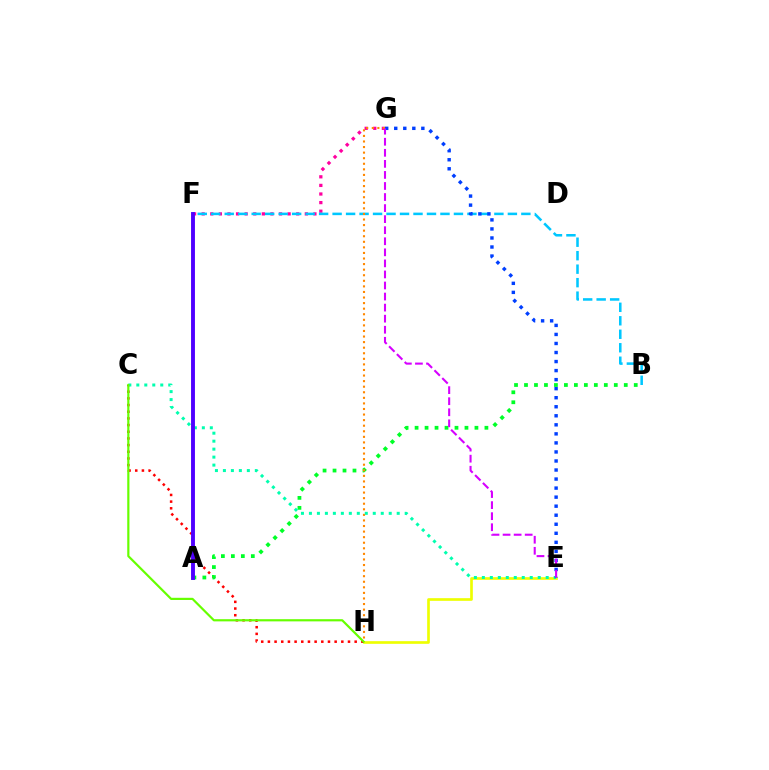{('F', 'G'): [{'color': '#ff00a0', 'line_style': 'dotted', 'thickness': 2.34}], ('E', 'H'): [{'color': '#eeff00', 'line_style': 'solid', 'thickness': 1.92}], ('B', 'F'): [{'color': '#00c7ff', 'line_style': 'dashed', 'thickness': 1.83}], ('C', 'H'): [{'color': '#ff0000', 'line_style': 'dotted', 'thickness': 1.81}, {'color': '#66ff00', 'line_style': 'solid', 'thickness': 1.57}], ('A', 'B'): [{'color': '#00ff27', 'line_style': 'dotted', 'thickness': 2.71}], ('G', 'H'): [{'color': '#ff8800', 'line_style': 'dotted', 'thickness': 1.51}], ('C', 'E'): [{'color': '#00ffaf', 'line_style': 'dotted', 'thickness': 2.17}], ('A', 'F'): [{'color': '#4f00ff', 'line_style': 'solid', 'thickness': 2.8}], ('E', 'G'): [{'color': '#003fff', 'line_style': 'dotted', 'thickness': 2.46}, {'color': '#d600ff', 'line_style': 'dashed', 'thickness': 1.5}]}